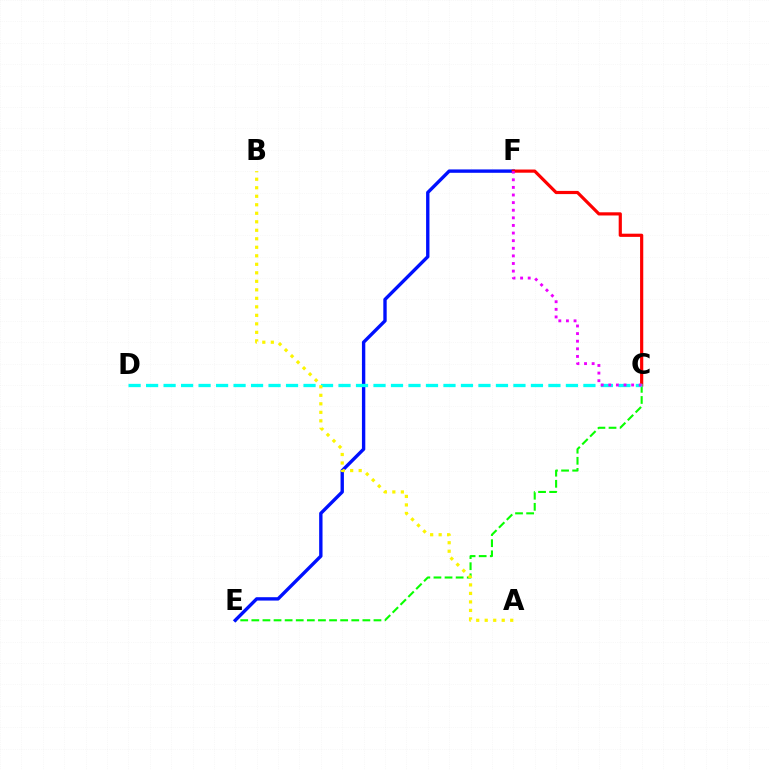{('C', 'E'): [{'color': '#08ff00', 'line_style': 'dashed', 'thickness': 1.51}], ('E', 'F'): [{'color': '#0010ff', 'line_style': 'solid', 'thickness': 2.43}], ('C', 'F'): [{'color': '#ff0000', 'line_style': 'solid', 'thickness': 2.29}, {'color': '#ee00ff', 'line_style': 'dotted', 'thickness': 2.07}], ('C', 'D'): [{'color': '#00fff6', 'line_style': 'dashed', 'thickness': 2.38}], ('A', 'B'): [{'color': '#fcf500', 'line_style': 'dotted', 'thickness': 2.31}]}